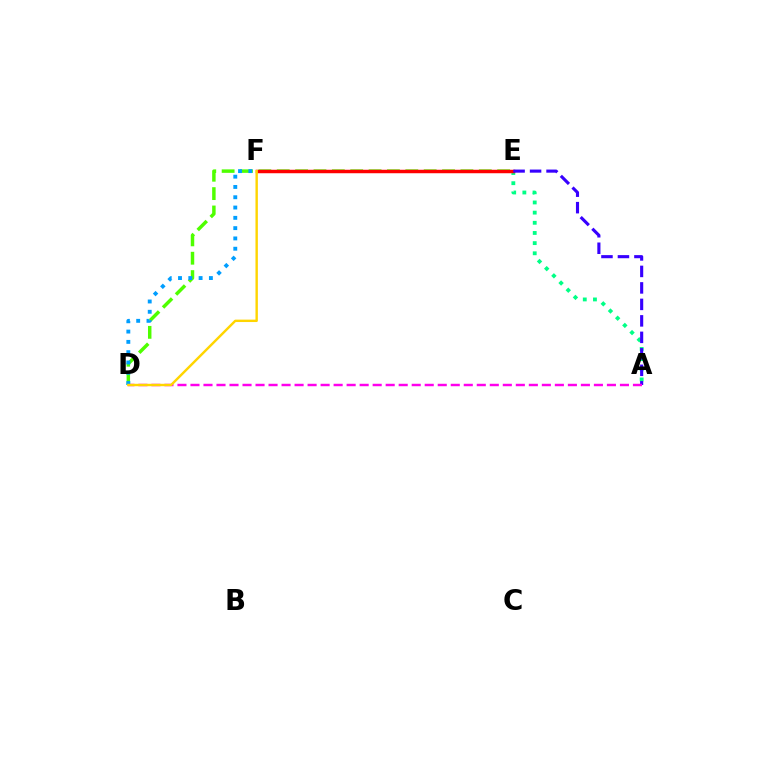{('D', 'E'): [{'color': '#4fff00', 'line_style': 'dashed', 'thickness': 2.5}], ('A', 'E'): [{'color': '#00ff86', 'line_style': 'dotted', 'thickness': 2.76}, {'color': '#3700ff', 'line_style': 'dashed', 'thickness': 2.24}], ('E', 'F'): [{'color': '#ff0000', 'line_style': 'solid', 'thickness': 2.5}], ('A', 'D'): [{'color': '#ff00ed', 'line_style': 'dashed', 'thickness': 1.77}], ('D', 'F'): [{'color': '#009eff', 'line_style': 'dotted', 'thickness': 2.8}, {'color': '#ffd500', 'line_style': 'solid', 'thickness': 1.74}]}